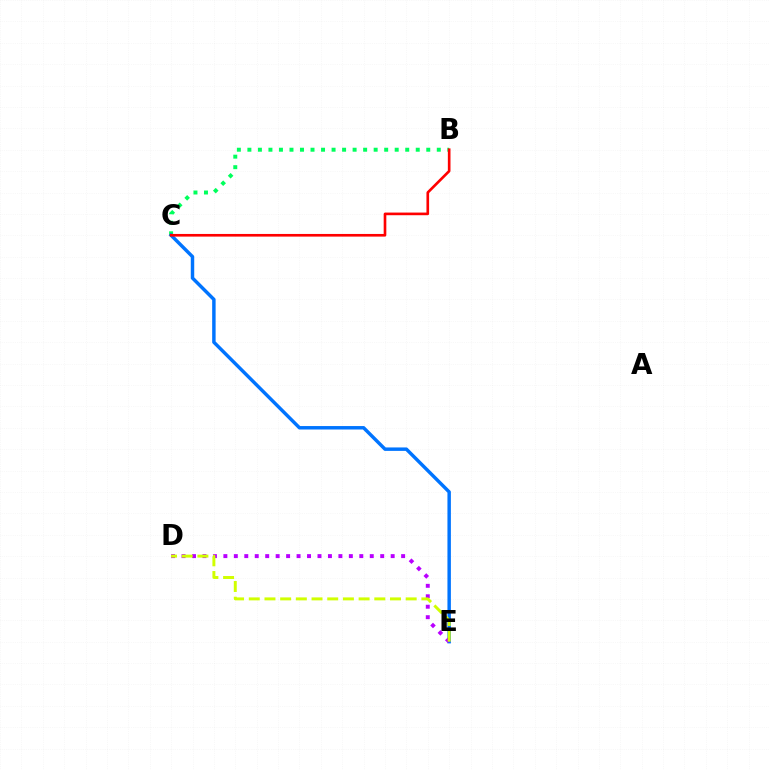{('B', 'C'): [{'color': '#00ff5c', 'line_style': 'dotted', 'thickness': 2.86}, {'color': '#ff0000', 'line_style': 'solid', 'thickness': 1.91}], ('C', 'E'): [{'color': '#0074ff', 'line_style': 'solid', 'thickness': 2.48}], ('D', 'E'): [{'color': '#b900ff', 'line_style': 'dotted', 'thickness': 2.84}, {'color': '#d1ff00', 'line_style': 'dashed', 'thickness': 2.13}]}